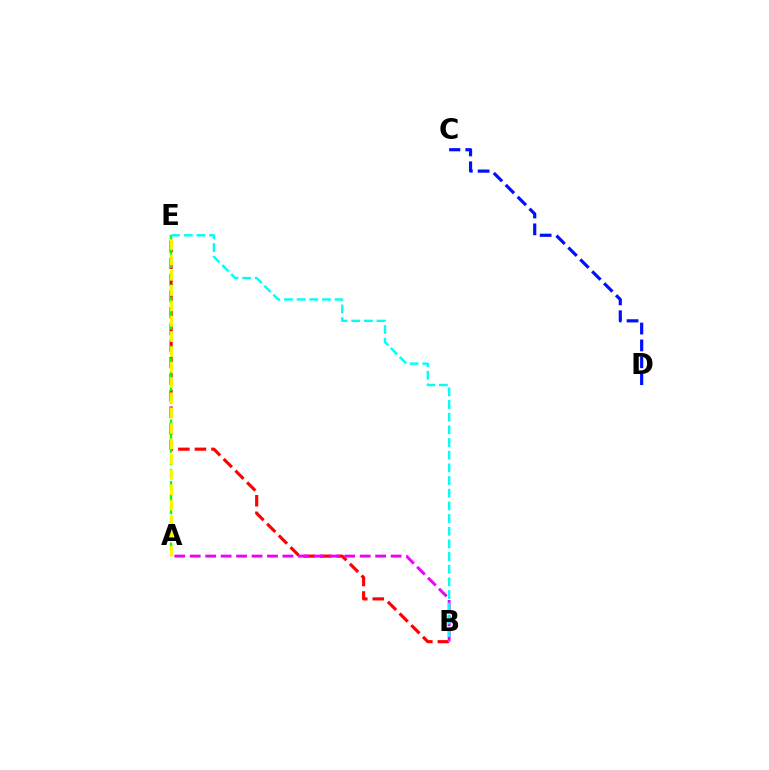{('B', 'E'): [{'color': '#ff0000', 'line_style': 'dashed', 'thickness': 2.25}, {'color': '#00fff6', 'line_style': 'dashed', 'thickness': 1.72}], ('A', 'B'): [{'color': '#ee00ff', 'line_style': 'dashed', 'thickness': 2.1}], ('A', 'E'): [{'color': '#08ff00', 'line_style': 'dashed', 'thickness': 1.67}, {'color': '#fcf500', 'line_style': 'dashed', 'thickness': 2.08}], ('C', 'D'): [{'color': '#0010ff', 'line_style': 'dashed', 'thickness': 2.29}]}